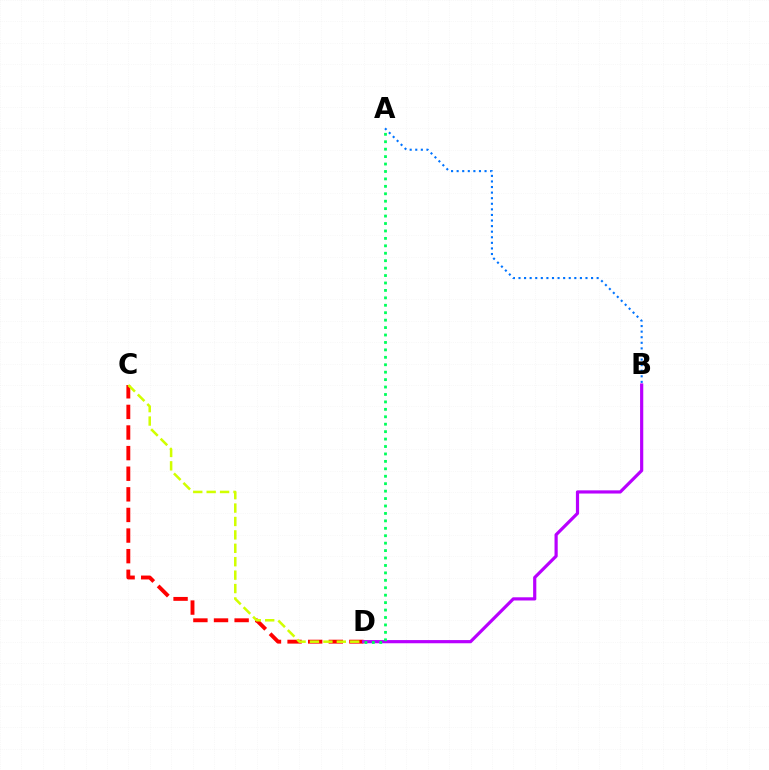{('C', 'D'): [{'color': '#ff0000', 'line_style': 'dashed', 'thickness': 2.8}, {'color': '#d1ff00', 'line_style': 'dashed', 'thickness': 1.82}], ('B', 'D'): [{'color': '#b900ff', 'line_style': 'solid', 'thickness': 2.3}], ('A', 'B'): [{'color': '#0074ff', 'line_style': 'dotted', 'thickness': 1.52}], ('A', 'D'): [{'color': '#00ff5c', 'line_style': 'dotted', 'thickness': 2.02}]}